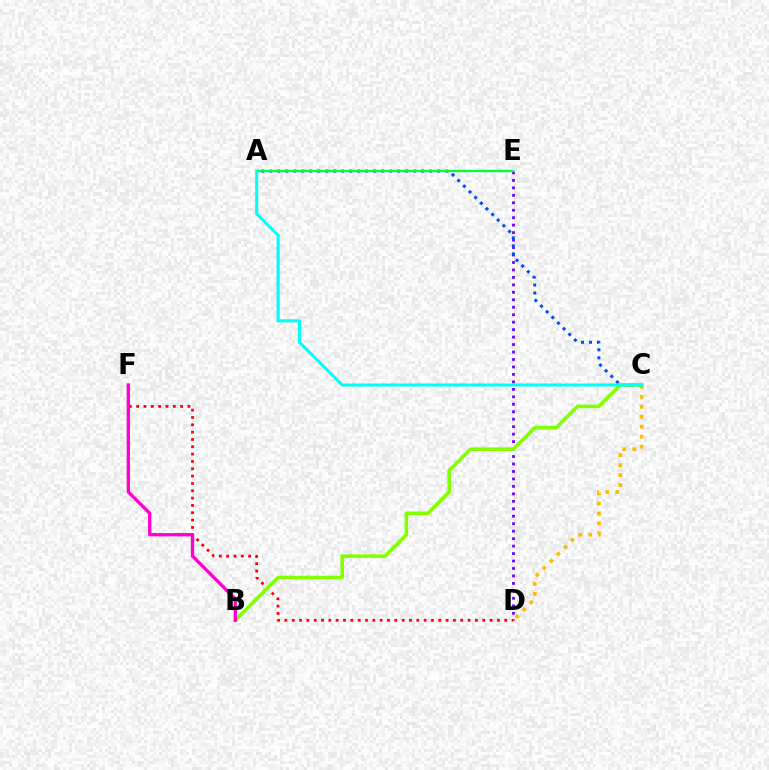{('D', 'E'): [{'color': '#7200ff', 'line_style': 'dotted', 'thickness': 2.03}], ('A', 'C'): [{'color': '#004bff', 'line_style': 'dotted', 'thickness': 2.17}, {'color': '#00fff6', 'line_style': 'solid', 'thickness': 2.19}], ('C', 'D'): [{'color': '#ffbd00', 'line_style': 'dotted', 'thickness': 2.71}], ('D', 'F'): [{'color': '#ff0000', 'line_style': 'dotted', 'thickness': 1.99}], ('A', 'E'): [{'color': '#00ff39', 'line_style': 'solid', 'thickness': 1.66}], ('B', 'C'): [{'color': '#84ff00', 'line_style': 'solid', 'thickness': 2.6}], ('B', 'F'): [{'color': '#ff00cf', 'line_style': 'solid', 'thickness': 2.39}]}